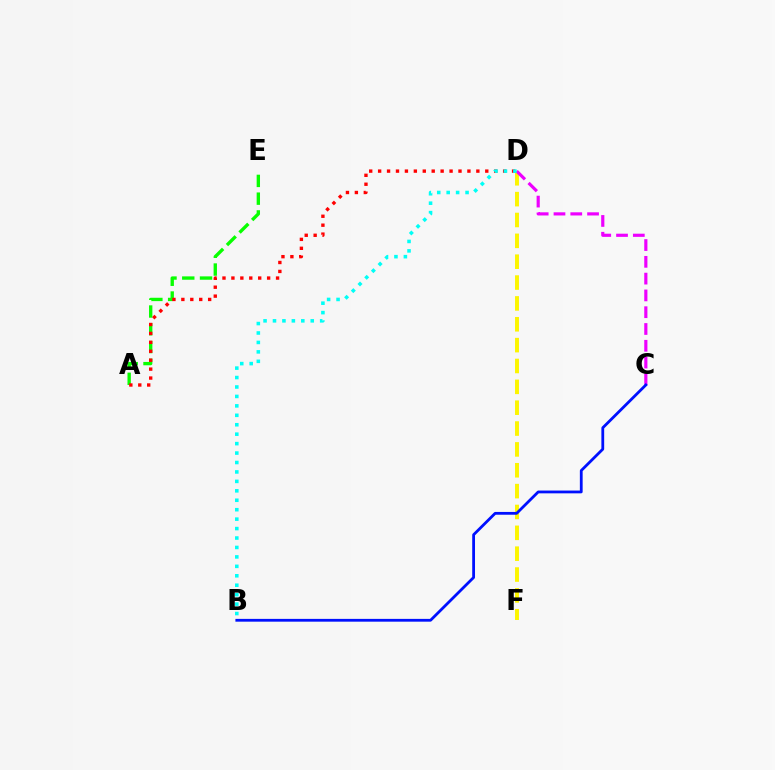{('D', 'F'): [{'color': '#fcf500', 'line_style': 'dashed', 'thickness': 2.83}], ('C', 'D'): [{'color': '#ee00ff', 'line_style': 'dashed', 'thickness': 2.28}], ('A', 'E'): [{'color': '#08ff00', 'line_style': 'dashed', 'thickness': 2.41}], ('B', 'C'): [{'color': '#0010ff', 'line_style': 'solid', 'thickness': 2.01}], ('A', 'D'): [{'color': '#ff0000', 'line_style': 'dotted', 'thickness': 2.43}], ('B', 'D'): [{'color': '#00fff6', 'line_style': 'dotted', 'thickness': 2.56}]}